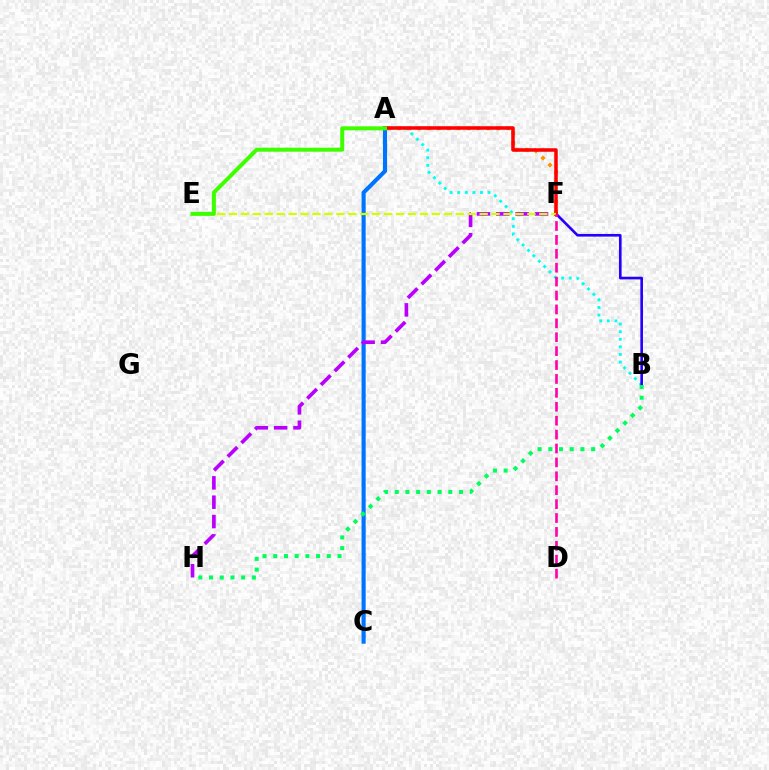{('A', 'C'): [{'color': '#0074ff', 'line_style': 'solid', 'thickness': 2.97}], ('A', 'B'): [{'color': '#00fff6', 'line_style': 'dotted', 'thickness': 2.06}], ('A', 'F'): [{'color': '#ff9400', 'line_style': 'dotted', 'thickness': 2.69}, {'color': '#ff0000', 'line_style': 'solid', 'thickness': 2.54}], ('F', 'H'): [{'color': '#b900ff', 'line_style': 'dashed', 'thickness': 2.63}], ('B', 'F'): [{'color': '#2500ff', 'line_style': 'solid', 'thickness': 1.9}], ('E', 'F'): [{'color': '#d1ff00', 'line_style': 'dashed', 'thickness': 1.62}], ('D', 'F'): [{'color': '#ff00ac', 'line_style': 'dashed', 'thickness': 1.89}], ('B', 'H'): [{'color': '#00ff5c', 'line_style': 'dotted', 'thickness': 2.91}], ('A', 'E'): [{'color': '#3dff00', 'line_style': 'solid', 'thickness': 2.86}]}